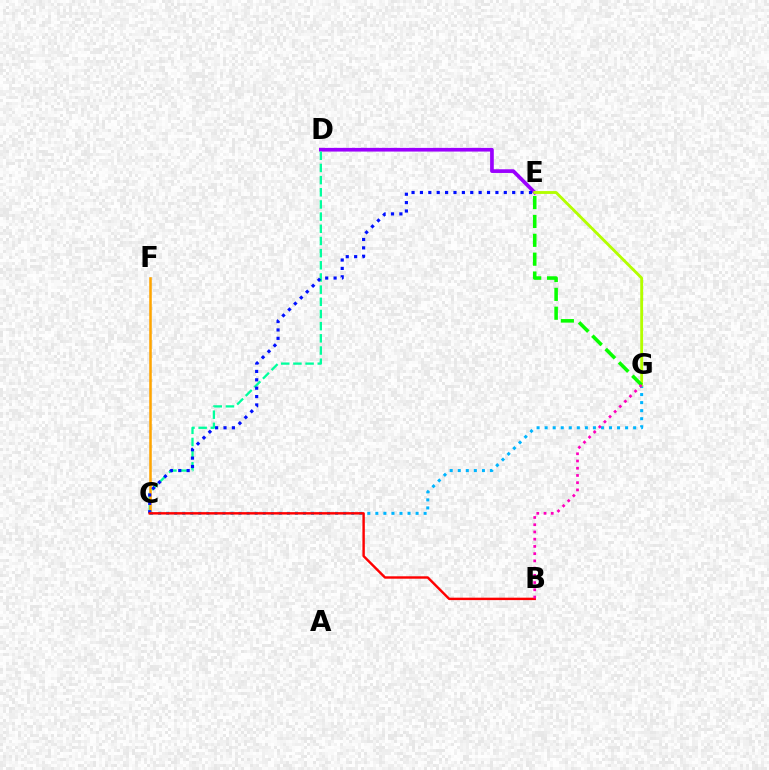{('D', 'E'): [{'color': '#9b00ff', 'line_style': 'solid', 'thickness': 2.66}], ('C', 'D'): [{'color': '#00ff9d', 'line_style': 'dashed', 'thickness': 1.65}], ('C', 'F'): [{'color': '#ffa500', 'line_style': 'solid', 'thickness': 1.83}], ('C', 'E'): [{'color': '#0010ff', 'line_style': 'dotted', 'thickness': 2.28}], ('C', 'G'): [{'color': '#00b5ff', 'line_style': 'dotted', 'thickness': 2.19}], ('E', 'G'): [{'color': '#b3ff00', 'line_style': 'solid', 'thickness': 2.05}, {'color': '#08ff00', 'line_style': 'dashed', 'thickness': 2.56}], ('B', 'C'): [{'color': '#ff0000', 'line_style': 'solid', 'thickness': 1.74}], ('B', 'G'): [{'color': '#ff00bd', 'line_style': 'dotted', 'thickness': 1.96}]}